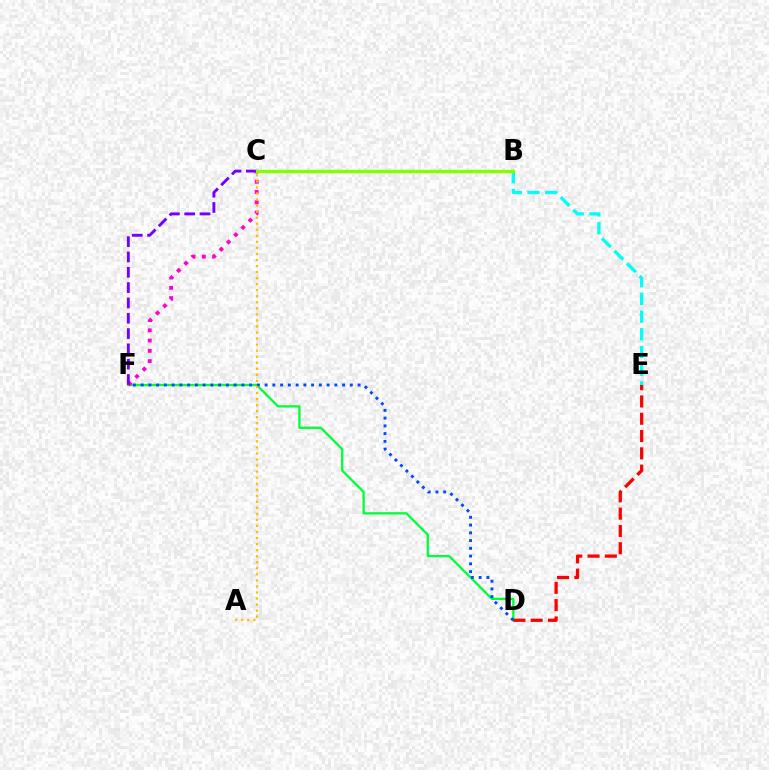{('D', 'F'): [{'color': '#00ff39', 'line_style': 'solid', 'thickness': 1.65}, {'color': '#004bff', 'line_style': 'dotted', 'thickness': 2.11}], ('C', 'F'): [{'color': '#ff00cf', 'line_style': 'dotted', 'thickness': 2.79}, {'color': '#7200ff', 'line_style': 'dashed', 'thickness': 2.08}], ('D', 'E'): [{'color': '#ff0000', 'line_style': 'dashed', 'thickness': 2.35}], ('B', 'E'): [{'color': '#00fff6', 'line_style': 'dashed', 'thickness': 2.4}], ('B', 'C'): [{'color': '#84ff00', 'line_style': 'solid', 'thickness': 2.4}], ('A', 'C'): [{'color': '#ffbd00', 'line_style': 'dotted', 'thickness': 1.64}]}